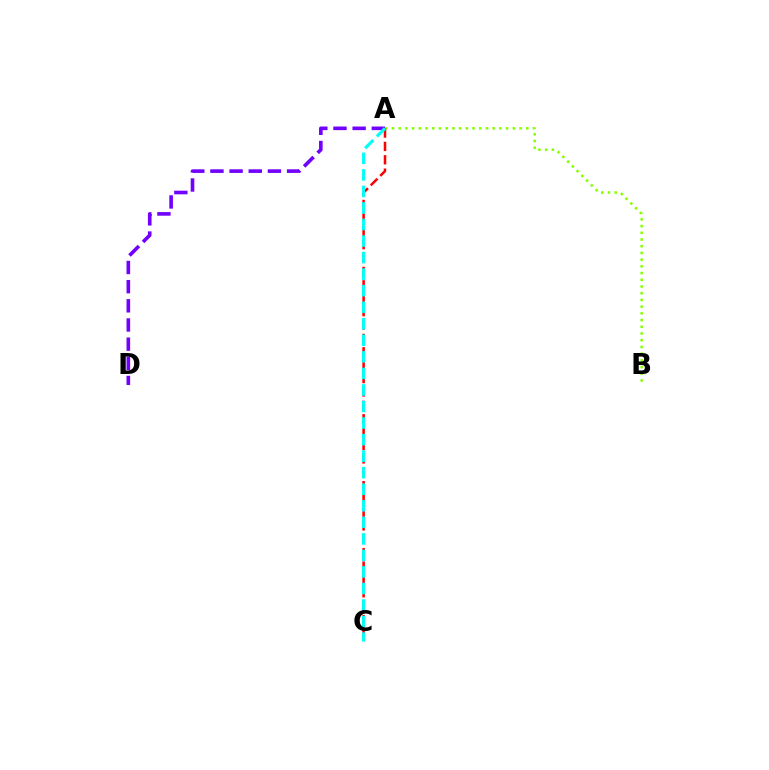{('A', 'B'): [{'color': '#84ff00', 'line_style': 'dotted', 'thickness': 1.82}], ('A', 'C'): [{'color': '#ff0000', 'line_style': 'dashed', 'thickness': 1.82}, {'color': '#00fff6', 'line_style': 'dashed', 'thickness': 2.25}], ('A', 'D'): [{'color': '#7200ff', 'line_style': 'dashed', 'thickness': 2.6}]}